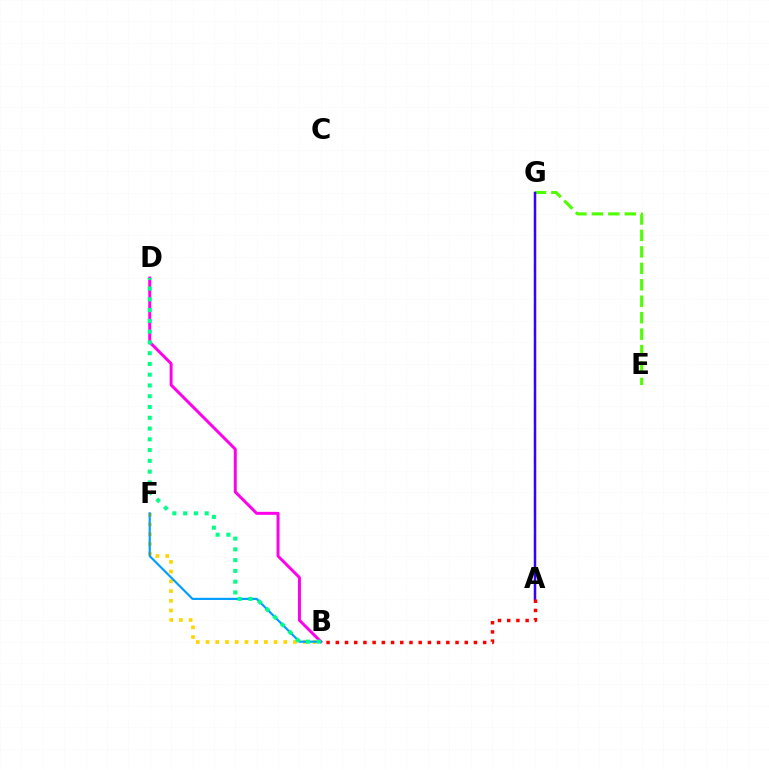{('B', 'F'): [{'color': '#ffd500', 'line_style': 'dotted', 'thickness': 2.64}, {'color': '#009eff', 'line_style': 'solid', 'thickness': 1.55}], ('E', 'G'): [{'color': '#4fff00', 'line_style': 'dashed', 'thickness': 2.23}], ('A', 'G'): [{'color': '#3700ff', 'line_style': 'solid', 'thickness': 1.79}], ('B', 'D'): [{'color': '#ff00ed', 'line_style': 'solid', 'thickness': 2.14}, {'color': '#00ff86', 'line_style': 'dotted', 'thickness': 2.93}], ('A', 'B'): [{'color': '#ff0000', 'line_style': 'dotted', 'thickness': 2.5}]}